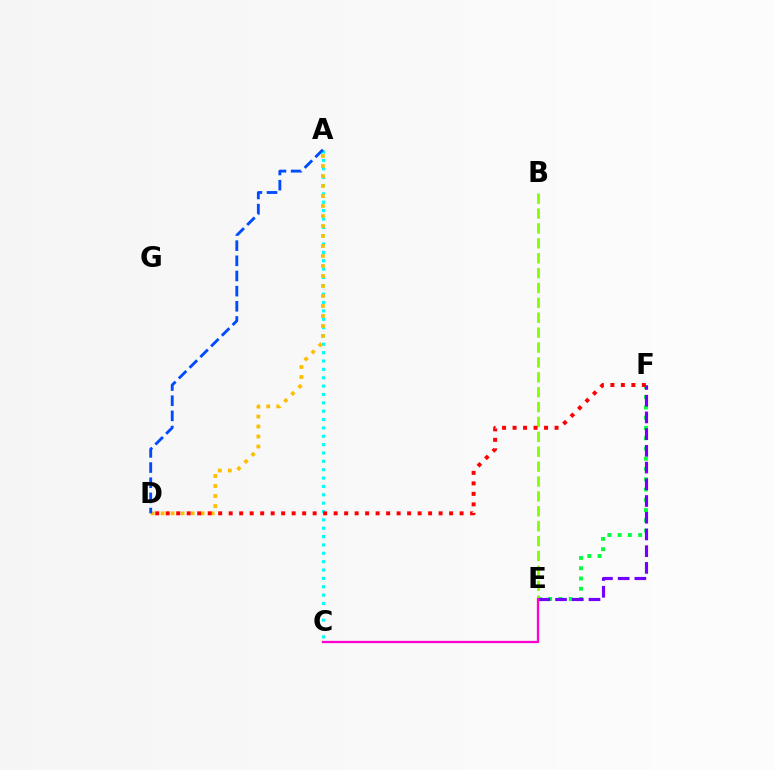{('A', 'C'): [{'color': '#00fff6', 'line_style': 'dotted', 'thickness': 2.27}], ('E', 'F'): [{'color': '#00ff39', 'line_style': 'dotted', 'thickness': 2.79}, {'color': '#7200ff', 'line_style': 'dashed', 'thickness': 2.27}], ('B', 'E'): [{'color': '#84ff00', 'line_style': 'dashed', 'thickness': 2.02}], ('A', 'D'): [{'color': '#ffbd00', 'line_style': 'dotted', 'thickness': 2.72}, {'color': '#004bff', 'line_style': 'dashed', 'thickness': 2.06}], ('C', 'E'): [{'color': '#ff00cf', 'line_style': 'solid', 'thickness': 1.64}], ('D', 'F'): [{'color': '#ff0000', 'line_style': 'dotted', 'thickness': 2.85}]}